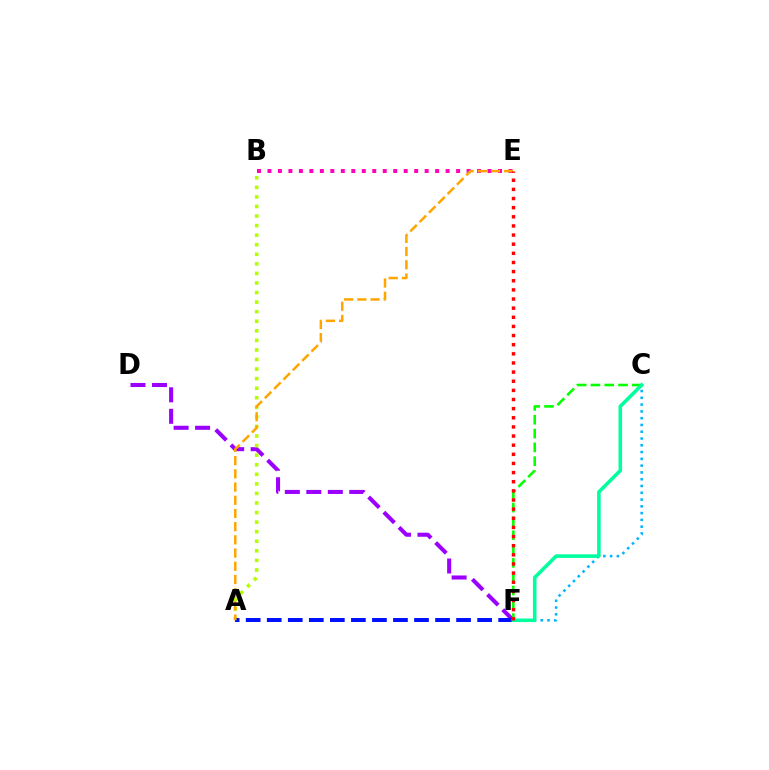{('C', 'F'): [{'color': '#00b5ff', 'line_style': 'dotted', 'thickness': 1.84}, {'color': '#08ff00', 'line_style': 'dashed', 'thickness': 1.88}, {'color': '#00ff9d', 'line_style': 'solid', 'thickness': 2.56}], ('B', 'E'): [{'color': '#ff00bd', 'line_style': 'dotted', 'thickness': 2.85}], ('D', 'F'): [{'color': '#9b00ff', 'line_style': 'dashed', 'thickness': 2.92}], ('A', 'B'): [{'color': '#b3ff00', 'line_style': 'dotted', 'thickness': 2.6}], ('A', 'F'): [{'color': '#0010ff', 'line_style': 'dashed', 'thickness': 2.86}], ('A', 'E'): [{'color': '#ffa500', 'line_style': 'dashed', 'thickness': 1.79}], ('E', 'F'): [{'color': '#ff0000', 'line_style': 'dotted', 'thickness': 2.48}]}